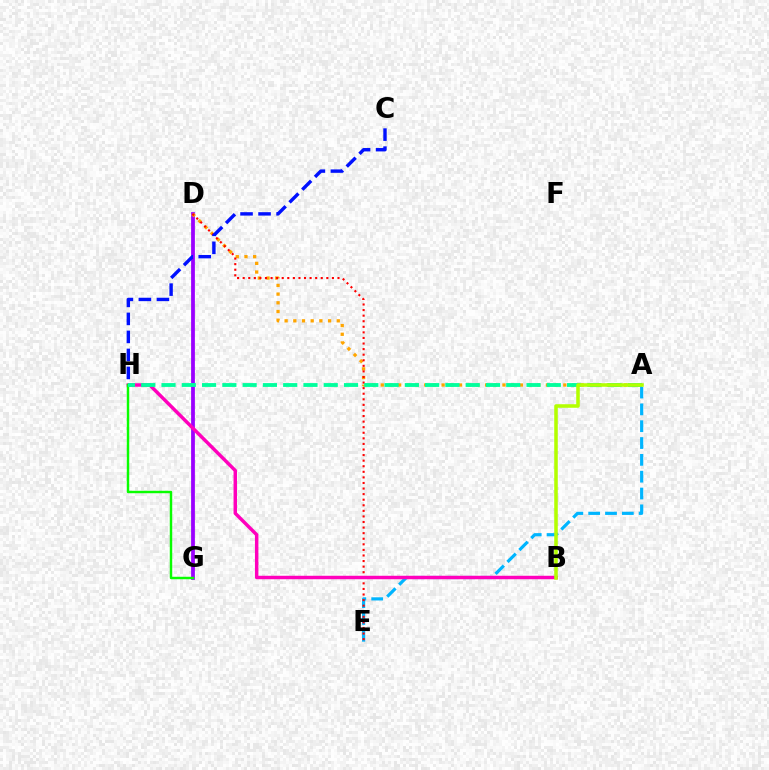{('A', 'E'): [{'color': '#00b5ff', 'line_style': 'dashed', 'thickness': 2.29}], ('D', 'G'): [{'color': '#9b00ff', 'line_style': 'solid', 'thickness': 2.72}], ('A', 'D'): [{'color': '#ffa500', 'line_style': 'dotted', 'thickness': 2.36}], ('D', 'E'): [{'color': '#ff0000', 'line_style': 'dotted', 'thickness': 1.52}], ('B', 'H'): [{'color': '#ff00bd', 'line_style': 'solid', 'thickness': 2.49}], ('C', 'H'): [{'color': '#0010ff', 'line_style': 'dashed', 'thickness': 2.45}], ('G', 'H'): [{'color': '#08ff00', 'line_style': 'solid', 'thickness': 1.76}], ('A', 'H'): [{'color': '#00ff9d', 'line_style': 'dashed', 'thickness': 2.75}], ('A', 'B'): [{'color': '#b3ff00', 'line_style': 'solid', 'thickness': 2.55}]}